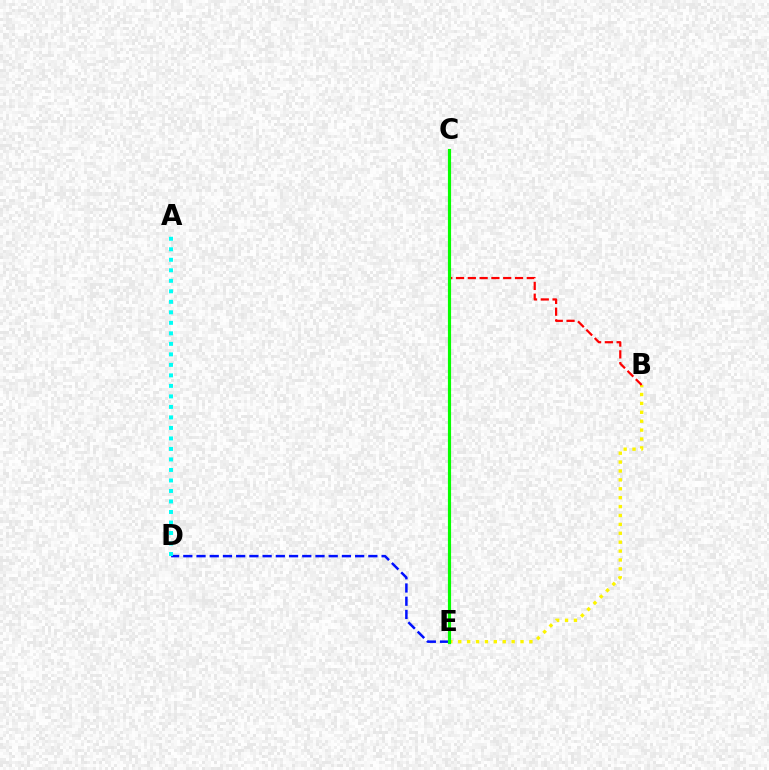{('D', 'E'): [{'color': '#0010ff', 'line_style': 'dashed', 'thickness': 1.8}], ('B', 'E'): [{'color': '#fcf500', 'line_style': 'dotted', 'thickness': 2.42}], ('B', 'C'): [{'color': '#ff0000', 'line_style': 'dashed', 'thickness': 1.6}], ('C', 'E'): [{'color': '#ee00ff', 'line_style': 'solid', 'thickness': 1.92}, {'color': '#08ff00', 'line_style': 'solid', 'thickness': 2.28}], ('A', 'D'): [{'color': '#00fff6', 'line_style': 'dotted', 'thickness': 2.86}]}